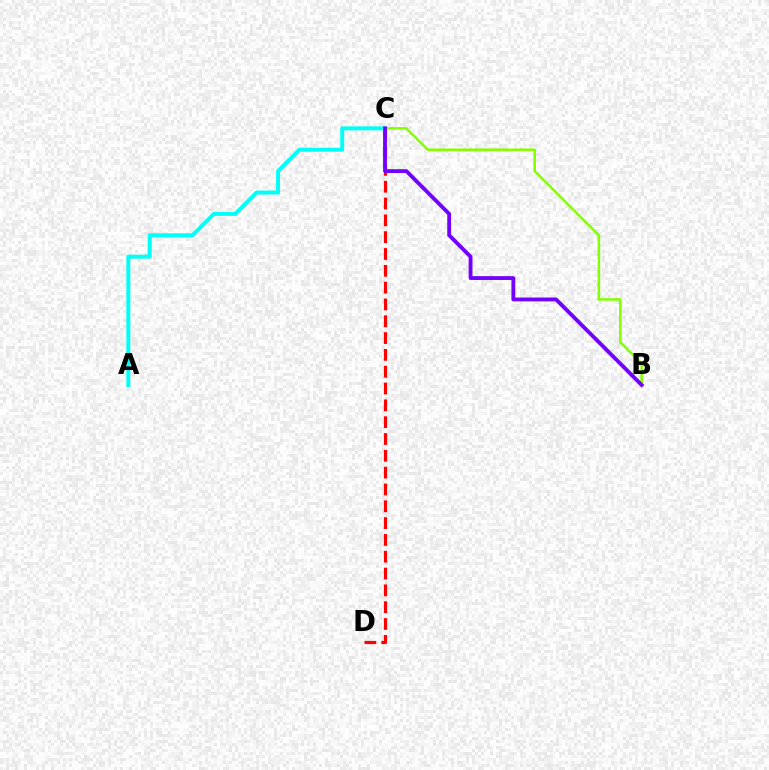{('B', 'C'): [{'color': '#84ff00', 'line_style': 'solid', 'thickness': 1.81}, {'color': '#7200ff', 'line_style': 'solid', 'thickness': 2.75}], ('C', 'D'): [{'color': '#ff0000', 'line_style': 'dashed', 'thickness': 2.28}], ('A', 'C'): [{'color': '#00fff6', 'line_style': 'solid', 'thickness': 2.85}]}